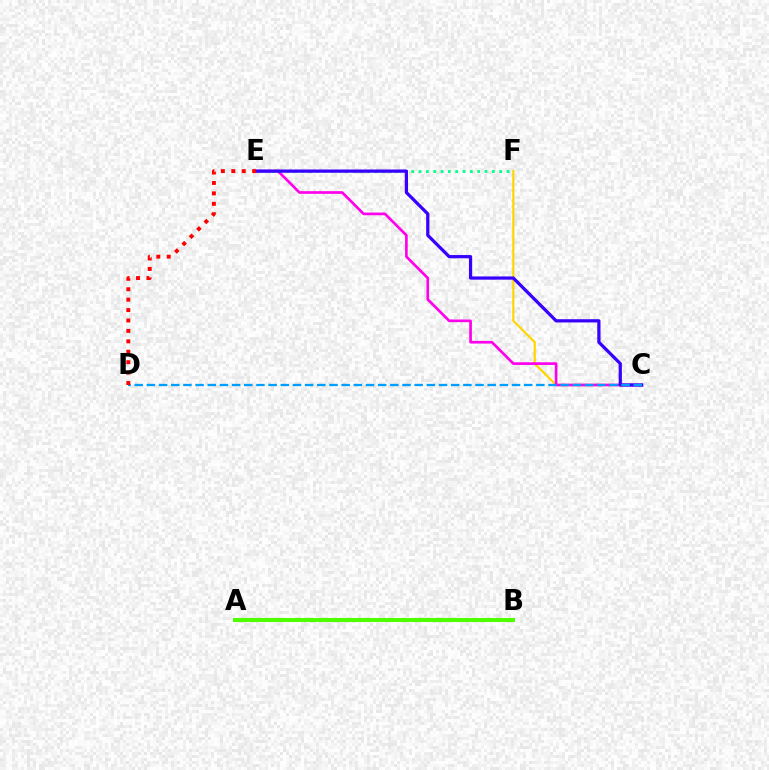{('C', 'F'): [{'color': '#ffd500', 'line_style': 'solid', 'thickness': 1.57}], ('C', 'E'): [{'color': '#ff00ed', 'line_style': 'solid', 'thickness': 1.93}, {'color': '#3700ff', 'line_style': 'solid', 'thickness': 2.33}], ('E', 'F'): [{'color': '#00ff86', 'line_style': 'dotted', 'thickness': 1.99}], ('C', 'D'): [{'color': '#009eff', 'line_style': 'dashed', 'thickness': 1.65}], ('A', 'B'): [{'color': '#4fff00', 'line_style': 'solid', 'thickness': 2.92}], ('D', 'E'): [{'color': '#ff0000', 'line_style': 'dotted', 'thickness': 2.83}]}